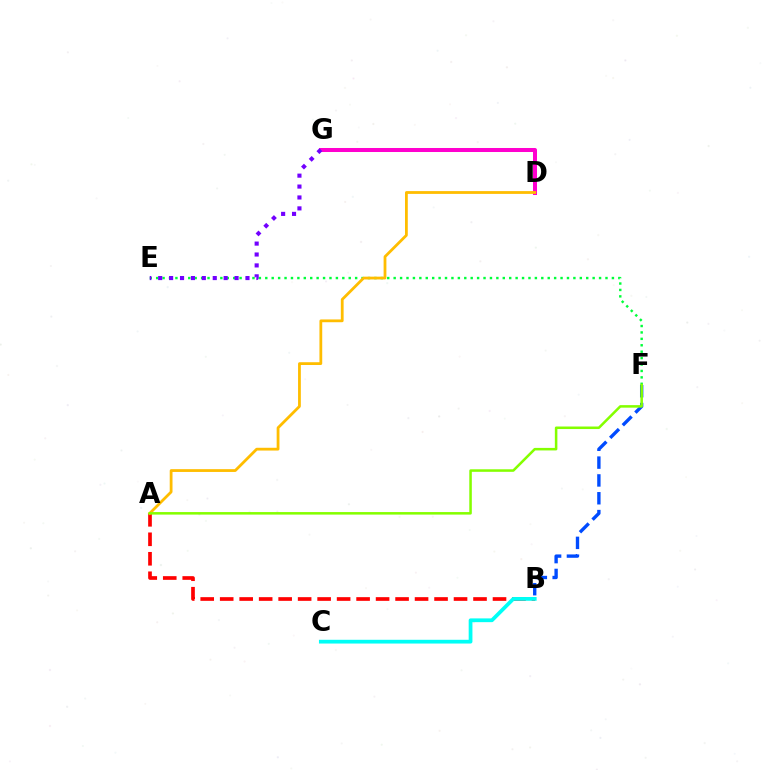{('A', 'B'): [{'color': '#ff0000', 'line_style': 'dashed', 'thickness': 2.65}], ('E', 'F'): [{'color': '#00ff39', 'line_style': 'dotted', 'thickness': 1.74}], ('B', 'C'): [{'color': '#00fff6', 'line_style': 'solid', 'thickness': 2.7}], ('D', 'G'): [{'color': '#ff00cf', 'line_style': 'solid', 'thickness': 2.89}], ('B', 'F'): [{'color': '#004bff', 'line_style': 'dashed', 'thickness': 2.42}], ('A', 'D'): [{'color': '#ffbd00', 'line_style': 'solid', 'thickness': 2.01}], ('E', 'G'): [{'color': '#7200ff', 'line_style': 'dotted', 'thickness': 2.96}], ('A', 'F'): [{'color': '#84ff00', 'line_style': 'solid', 'thickness': 1.82}]}